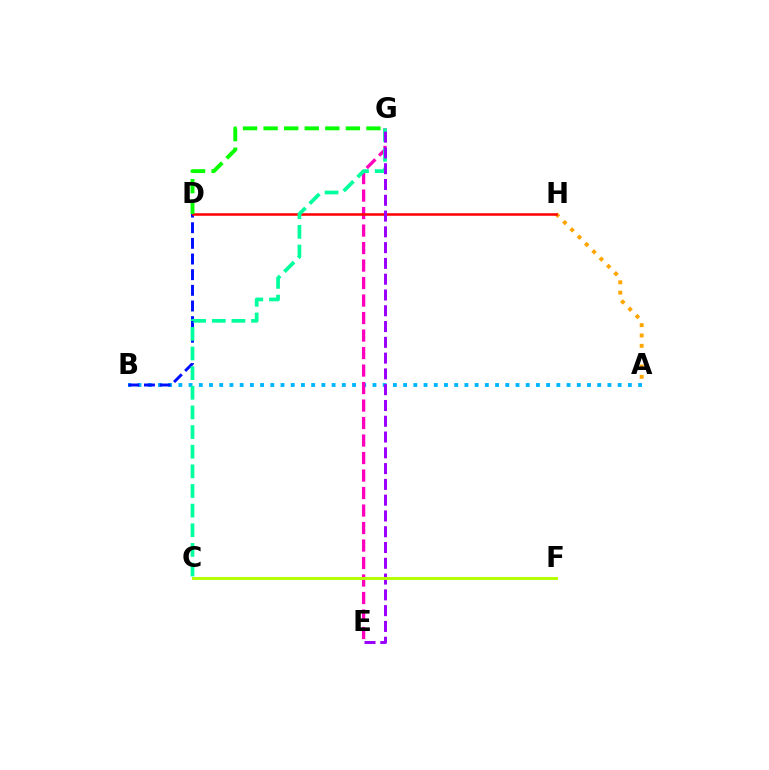{('A', 'B'): [{'color': '#00b5ff', 'line_style': 'dotted', 'thickness': 2.78}], ('A', 'H'): [{'color': '#ffa500', 'line_style': 'dotted', 'thickness': 2.81}], ('E', 'G'): [{'color': '#ff00bd', 'line_style': 'dashed', 'thickness': 2.38}, {'color': '#9b00ff', 'line_style': 'dashed', 'thickness': 2.14}], ('B', 'D'): [{'color': '#0010ff', 'line_style': 'dashed', 'thickness': 2.13}], ('D', 'H'): [{'color': '#ff0000', 'line_style': 'solid', 'thickness': 1.81}], ('D', 'G'): [{'color': '#08ff00', 'line_style': 'dashed', 'thickness': 2.79}], ('C', 'G'): [{'color': '#00ff9d', 'line_style': 'dashed', 'thickness': 2.67}], ('C', 'F'): [{'color': '#b3ff00', 'line_style': 'solid', 'thickness': 2.11}]}